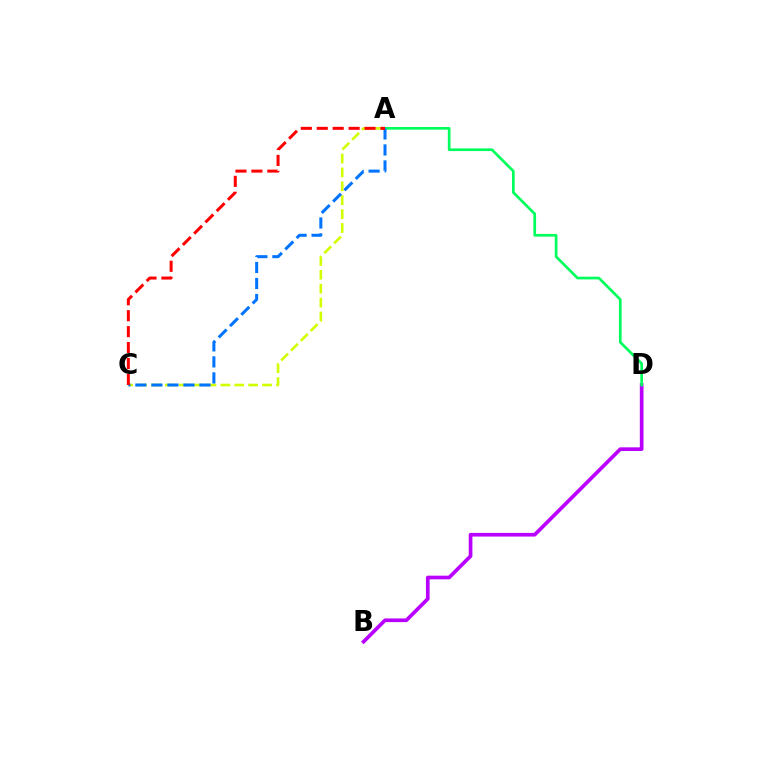{('B', 'D'): [{'color': '#b900ff', 'line_style': 'solid', 'thickness': 2.65}], ('A', 'C'): [{'color': '#d1ff00', 'line_style': 'dashed', 'thickness': 1.89}, {'color': '#0074ff', 'line_style': 'dashed', 'thickness': 2.18}, {'color': '#ff0000', 'line_style': 'dashed', 'thickness': 2.16}], ('A', 'D'): [{'color': '#00ff5c', 'line_style': 'solid', 'thickness': 1.94}]}